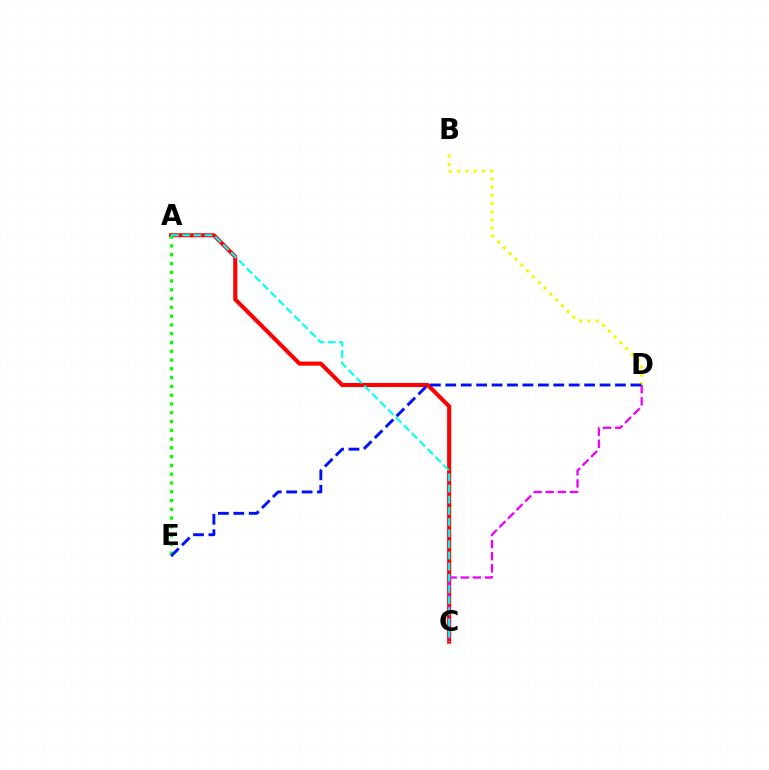{('A', 'C'): [{'color': '#ff0000', 'line_style': 'solid', 'thickness': 2.93}, {'color': '#00fff6', 'line_style': 'dashed', 'thickness': 1.52}], ('B', 'D'): [{'color': '#fcf500', 'line_style': 'dotted', 'thickness': 2.23}], ('C', 'D'): [{'color': '#ee00ff', 'line_style': 'dashed', 'thickness': 1.65}], ('A', 'E'): [{'color': '#08ff00', 'line_style': 'dotted', 'thickness': 2.39}], ('D', 'E'): [{'color': '#0010ff', 'line_style': 'dashed', 'thickness': 2.1}]}